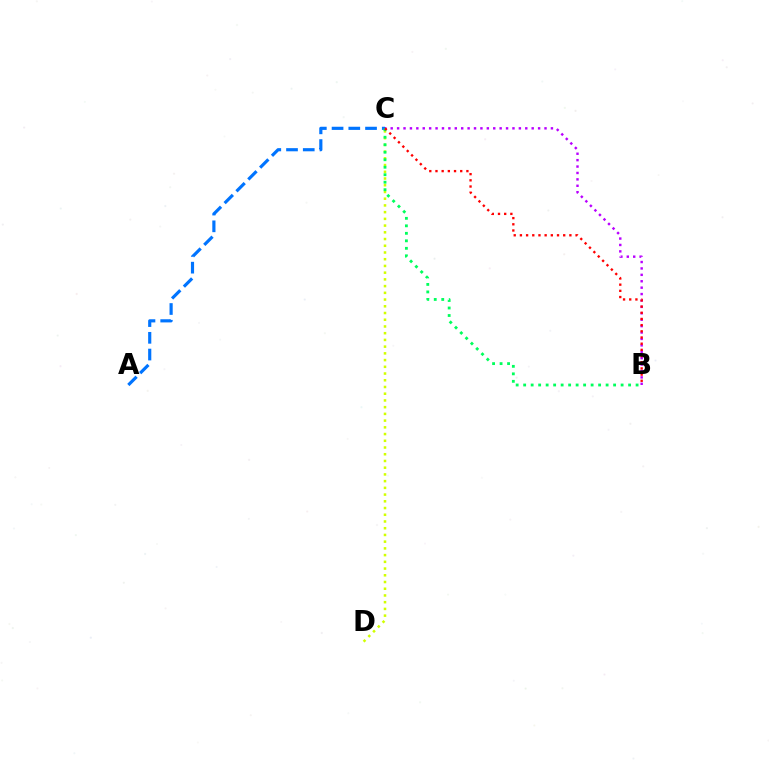{('C', 'D'): [{'color': '#d1ff00', 'line_style': 'dotted', 'thickness': 1.83}], ('B', 'C'): [{'color': '#b900ff', 'line_style': 'dotted', 'thickness': 1.74}, {'color': '#00ff5c', 'line_style': 'dotted', 'thickness': 2.04}, {'color': '#ff0000', 'line_style': 'dotted', 'thickness': 1.68}], ('A', 'C'): [{'color': '#0074ff', 'line_style': 'dashed', 'thickness': 2.27}]}